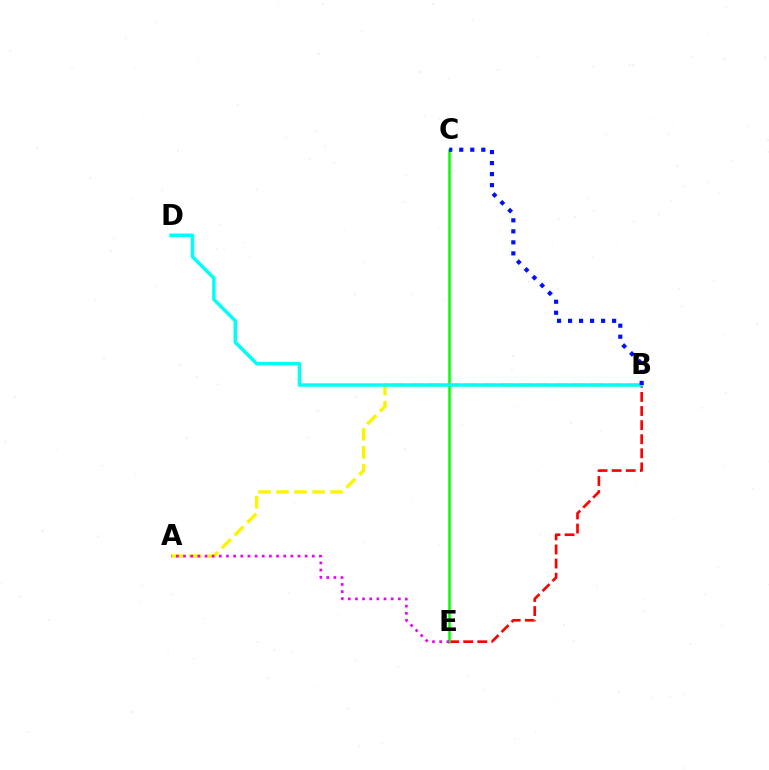{('A', 'B'): [{'color': '#fcf500', 'line_style': 'dashed', 'thickness': 2.45}], ('B', 'E'): [{'color': '#ff0000', 'line_style': 'dashed', 'thickness': 1.92}], ('C', 'E'): [{'color': '#08ff00', 'line_style': 'solid', 'thickness': 1.82}], ('A', 'E'): [{'color': '#ee00ff', 'line_style': 'dotted', 'thickness': 1.94}], ('B', 'D'): [{'color': '#00fff6', 'line_style': 'solid', 'thickness': 2.5}], ('B', 'C'): [{'color': '#0010ff', 'line_style': 'dotted', 'thickness': 2.99}]}